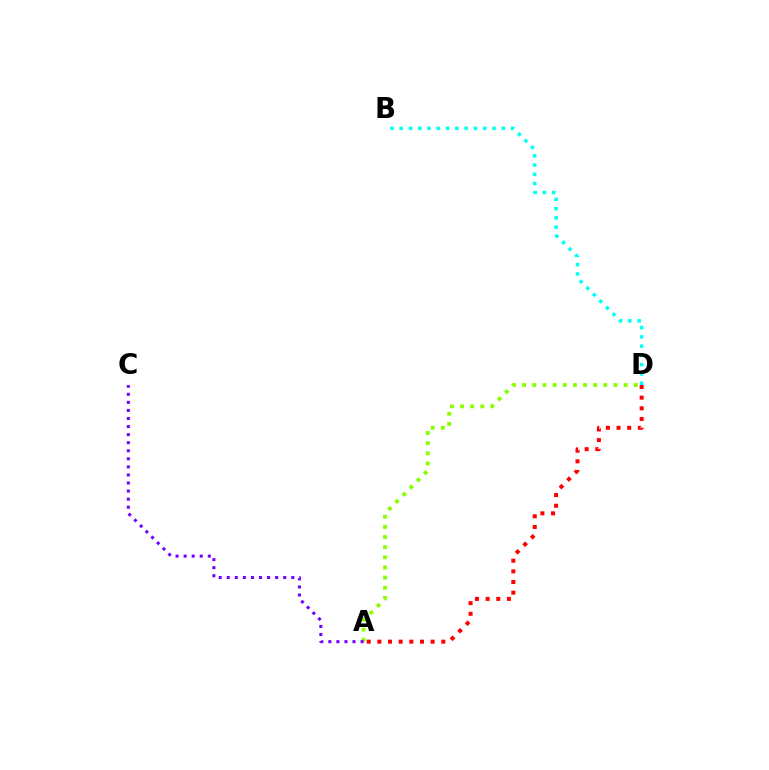{('A', 'D'): [{'color': '#ff0000', 'line_style': 'dotted', 'thickness': 2.89}, {'color': '#84ff00', 'line_style': 'dotted', 'thickness': 2.76}], ('B', 'D'): [{'color': '#00fff6', 'line_style': 'dotted', 'thickness': 2.52}], ('A', 'C'): [{'color': '#7200ff', 'line_style': 'dotted', 'thickness': 2.19}]}